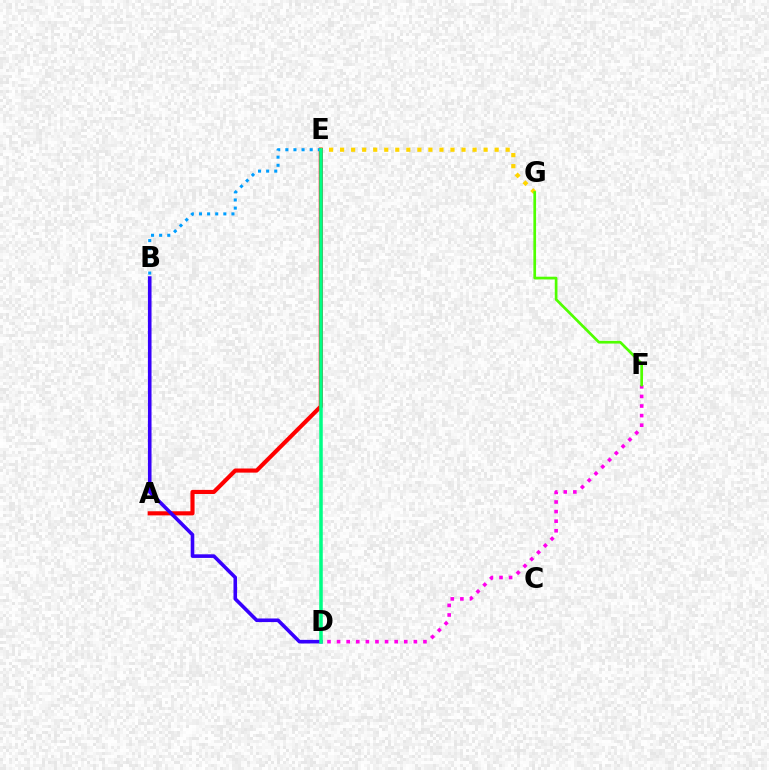{('A', 'E'): [{'color': '#ff0000', 'line_style': 'solid', 'thickness': 2.96}], ('E', 'G'): [{'color': '#ffd500', 'line_style': 'dotted', 'thickness': 3.0}], ('B', 'E'): [{'color': '#009eff', 'line_style': 'dotted', 'thickness': 2.21}], ('D', 'F'): [{'color': '#ff00ed', 'line_style': 'dotted', 'thickness': 2.61}], ('B', 'D'): [{'color': '#3700ff', 'line_style': 'solid', 'thickness': 2.59}], ('D', 'E'): [{'color': '#00ff86', 'line_style': 'solid', 'thickness': 2.53}], ('F', 'G'): [{'color': '#4fff00', 'line_style': 'solid', 'thickness': 1.94}]}